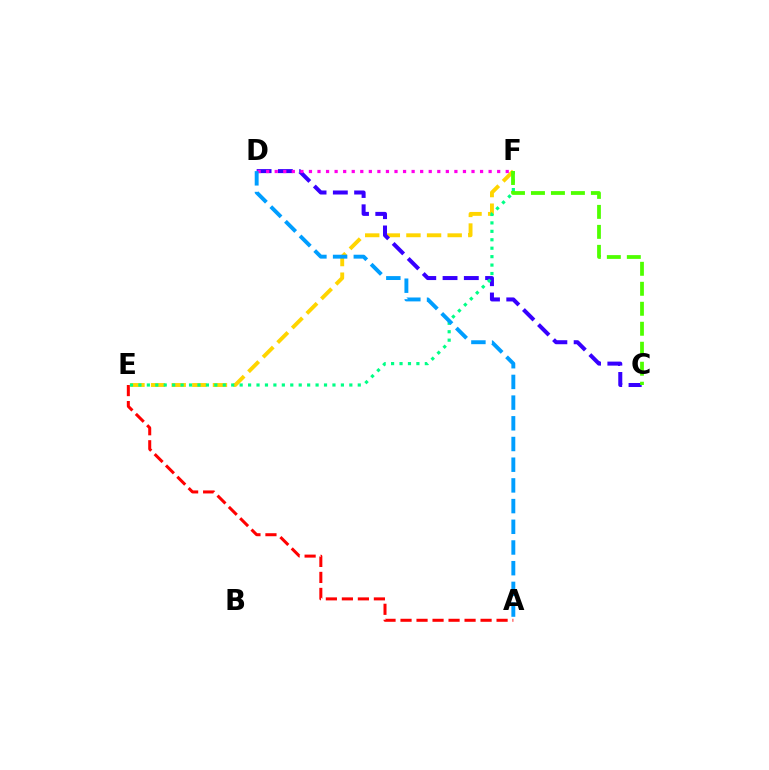{('E', 'F'): [{'color': '#ffd500', 'line_style': 'dashed', 'thickness': 2.8}, {'color': '#00ff86', 'line_style': 'dotted', 'thickness': 2.29}], ('C', 'D'): [{'color': '#3700ff', 'line_style': 'dashed', 'thickness': 2.89}], ('A', 'E'): [{'color': '#ff0000', 'line_style': 'dashed', 'thickness': 2.17}], ('C', 'F'): [{'color': '#4fff00', 'line_style': 'dashed', 'thickness': 2.71}], ('D', 'F'): [{'color': '#ff00ed', 'line_style': 'dotted', 'thickness': 2.32}], ('A', 'D'): [{'color': '#009eff', 'line_style': 'dashed', 'thickness': 2.81}]}